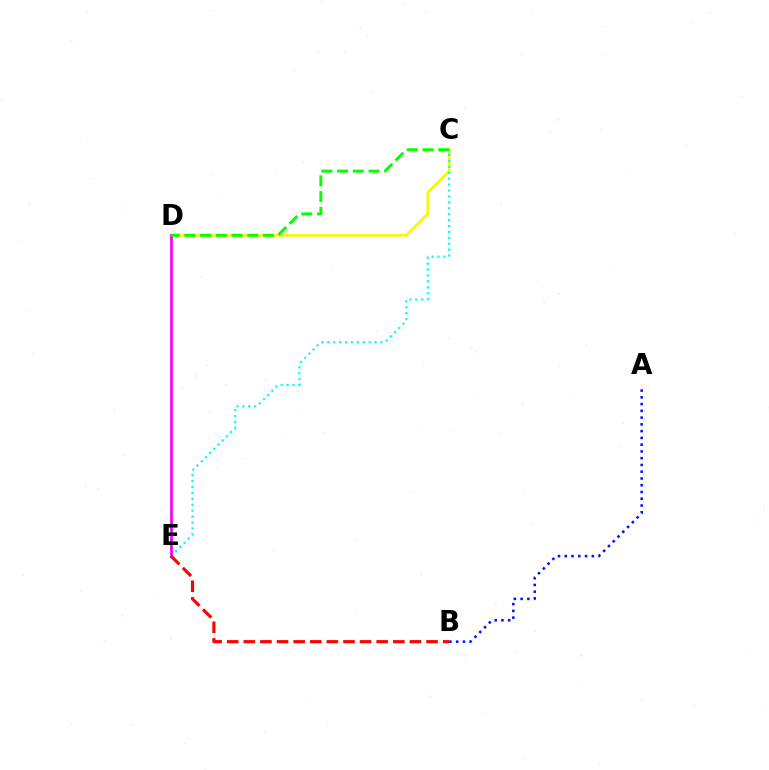{('C', 'D'): [{'color': '#fcf500', 'line_style': 'solid', 'thickness': 1.88}, {'color': '#08ff00', 'line_style': 'dashed', 'thickness': 2.13}], ('C', 'E'): [{'color': '#00fff6', 'line_style': 'dotted', 'thickness': 1.61}], ('D', 'E'): [{'color': '#ee00ff', 'line_style': 'solid', 'thickness': 1.94}], ('B', 'E'): [{'color': '#ff0000', 'line_style': 'dashed', 'thickness': 2.26}], ('A', 'B'): [{'color': '#0010ff', 'line_style': 'dotted', 'thickness': 1.84}]}